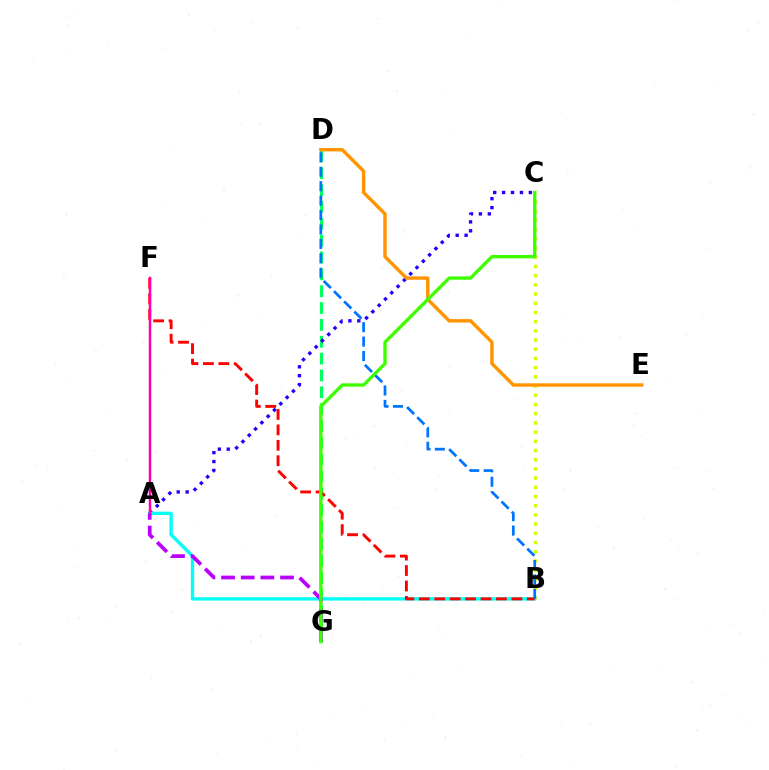{('D', 'G'): [{'color': '#00ff5c', 'line_style': 'dashed', 'thickness': 2.29}], ('B', 'C'): [{'color': '#d1ff00', 'line_style': 'dotted', 'thickness': 2.5}], ('A', 'C'): [{'color': '#2500ff', 'line_style': 'dotted', 'thickness': 2.42}], ('A', 'B'): [{'color': '#00fff6', 'line_style': 'solid', 'thickness': 2.4}], ('A', 'G'): [{'color': '#b900ff', 'line_style': 'dashed', 'thickness': 2.67}], ('B', 'F'): [{'color': '#ff0000', 'line_style': 'dashed', 'thickness': 2.1}], ('A', 'F'): [{'color': '#ff00ac', 'line_style': 'solid', 'thickness': 1.78}], ('B', 'D'): [{'color': '#0074ff', 'line_style': 'dashed', 'thickness': 1.96}], ('D', 'E'): [{'color': '#ff9400', 'line_style': 'solid', 'thickness': 2.46}], ('C', 'G'): [{'color': '#3dff00', 'line_style': 'solid', 'thickness': 2.41}]}